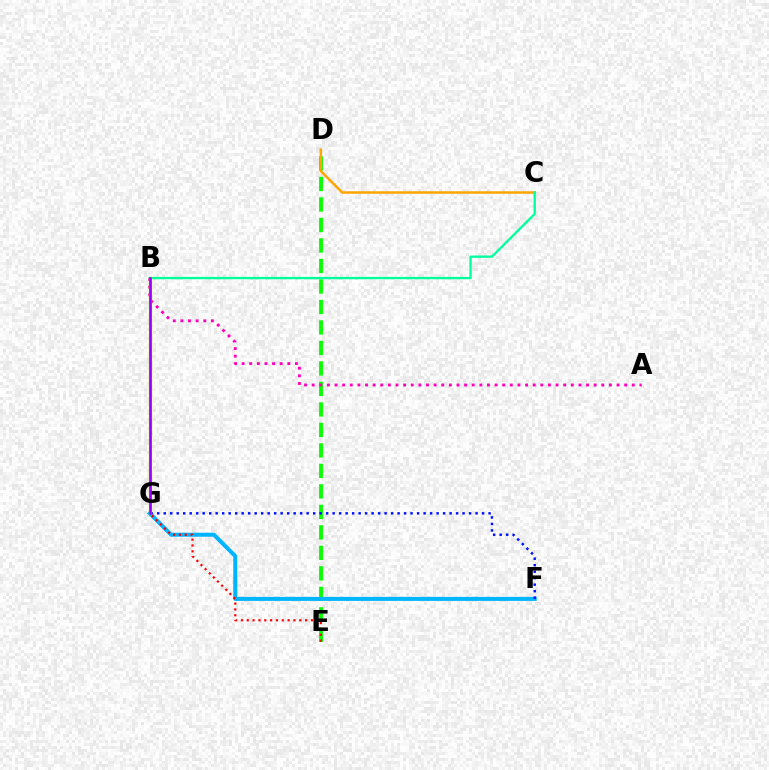{('D', 'E'): [{'color': '#08ff00', 'line_style': 'dashed', 'thickness': 2.78}], ('F', 'G'): [{'color': '#00b5ff', 'line_style': 'solid', 'thickness': 2.9}, {'color': '#0010ff', 'line_style': 'dotted', 'thickness': 1.77}], ('C', 'D'): [{'color': '#ffa500', 'line_style': 'solid', 'thickness': 1.79}], ('B', 'C'): [{'color': '#00ff9d', 'line_style': 'solid', 'thickness': 1.67}], ('A', 'B'): [{'color': '#ff00bd', 'line_style': 'dotted', 'thickness': 2.07}], ('E', 'G'): [{'color': '#ff0000', 'line_style': 'dotted', 'thickness': 1.59}], ('B', 'G'): [{'color': '#b3ff00', 'line_style': 'solid', 'thickness': 2.35}, {'color': '#9b00ff', 'line_style': 'solid', 'thickness': 1.91}]}